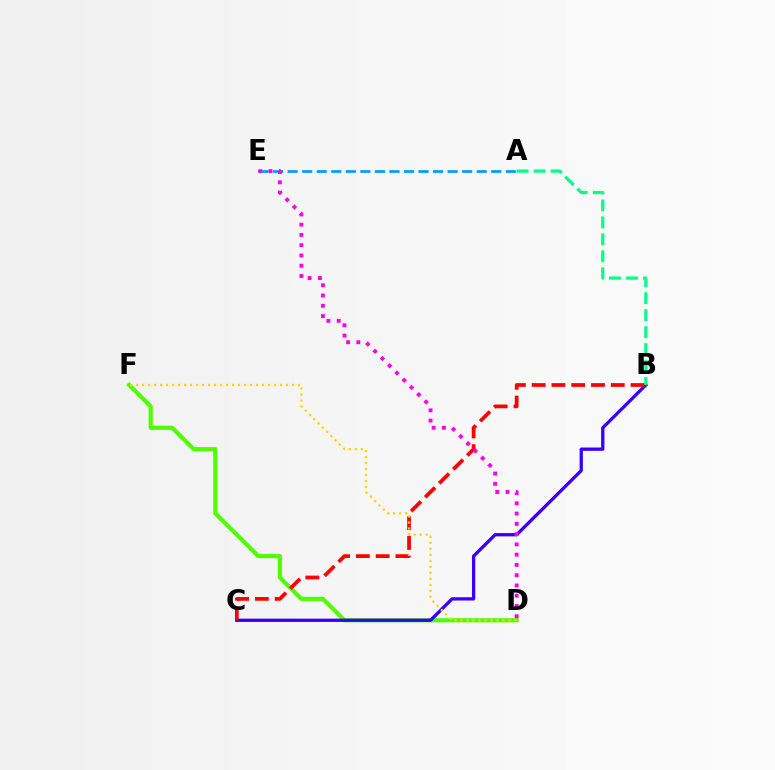{('D', 'F'): [{'color': '#4fff00', 'line_style': 'solid', 'thickness': 2.98}, {'color': '#ffd500', 'line_style': 'dotted', 'thickness': 1.63}], ('A', 'E'): [{'color': '#009eff', 'line_style': 'dashed', 'thickness': 1.98}], ('B', 'C'): [{'color': '#3700ff', 'line_style': 'solid', 'thickness': 2.37}, {'color': '#ff0000', 'line_style': 'dashed', 'thickness': 2.69}], ('A', 'B'): [{'color': '#00ff86', 'line_style': 'dashed', 'thickness': 2.31}], ('D', 'E'): [{'color': '#ff00ed', 'line_style': 'dotted', 'thickness': 2.79}]}